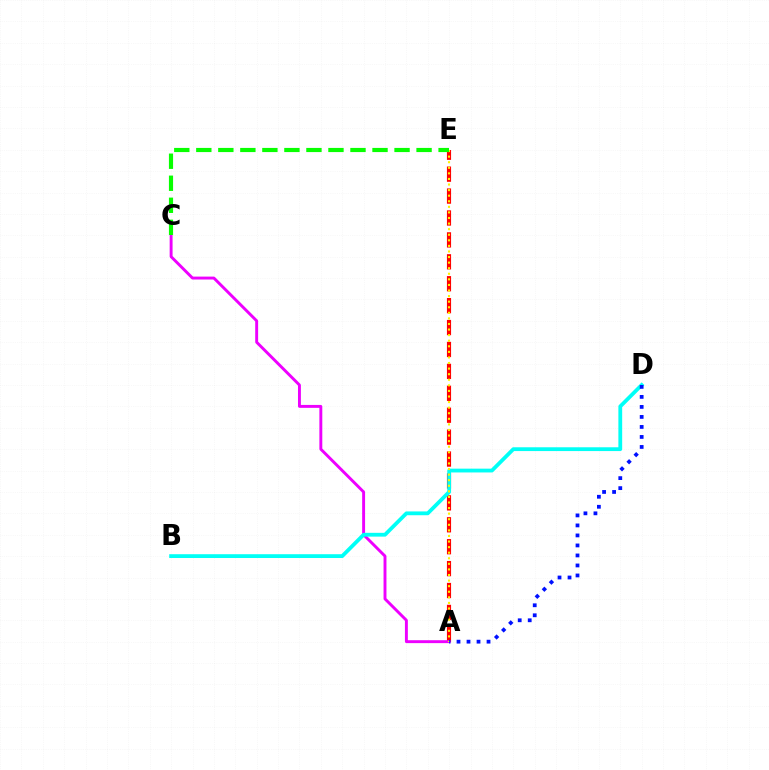{('A', 'E'): [{'color': '#ff0000', 'line_style': 'dashed', 'thickness': 2.98}, {'color': '#fcf500', 'line_style': 'dotted', 'thickness': 1.52}], ('A', 'C'): [{'color': '#ee00ff', 'line_style': 'solid', 'thickness': 2.1}], ('B', 'D'): [{'color': '#00fff6', 'line_style': 'solid', 'thickness': 2.73}], ('C', 'E'): [{'color': '#08ff00', 'line_style': 'dashed', 'thickness': 2.99}], ('A', 'D'): [{'color': '#0010ff', 'line_style': 'dotted', 'thickness': 2.72}]}